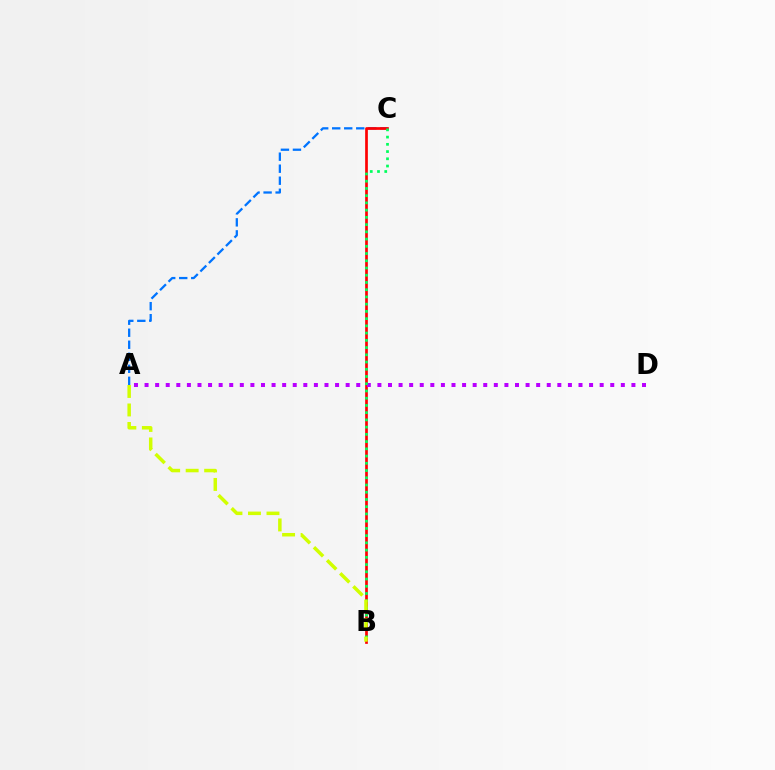{('A', 'C'): [{'color': '#0074ff', 'line_style': 'dashed', 'thickness': 1.63}], ('B', 'C'): [{'color': '#ff0000', 'line_style': 'solid', 'thickness': 1.95}, {'color': '#00ff5c', 'line_style': 'dotted', 'thickness': 1.97}], ('A', 'D'): [{'color': '#b900ff', 'line_style': 'dotted', 'thickness': 2.88}], ('A', 'B'): [{'color': '#d1ff00', 'line_style': 'dashed', 'thickness': 2.51}]}